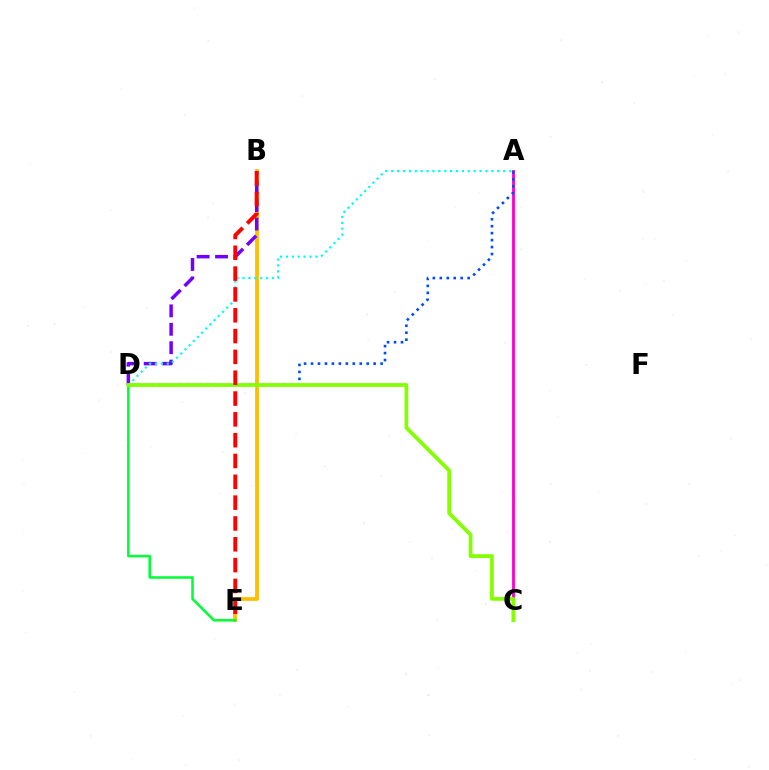{('A', 'C'): [{'color': '#ff00cf', 'line_style': 'solid', 'thickness': 2.03}], ('B', 'E'): [{'color': '#ffbd00', 'line_style': 'solid', 'thickness': 2.7}, {'color': '#ff0000', 'line_style': 'dashed', 'thickness': 2.83}], ('D', 'E'): [{'color': '#00ff39', 'line_style': 'solid', 'thickness': 1.83}], ('A', 'D'): [{'color': '#004bff', 'line_style': 'dotted', 'thickness': 1.89}, {'color': '#00fff6', 'line_style': 'dotted', 'thickness': 1.6}], ('B', 'D'): [{'color': '#7200ff', 'line_style': 'dashed', 'thickness': 2.5}], ('C', 'D'): [{'color': '#84ff00', 'line_style': 'solid', 'thickness': 2.7}]}